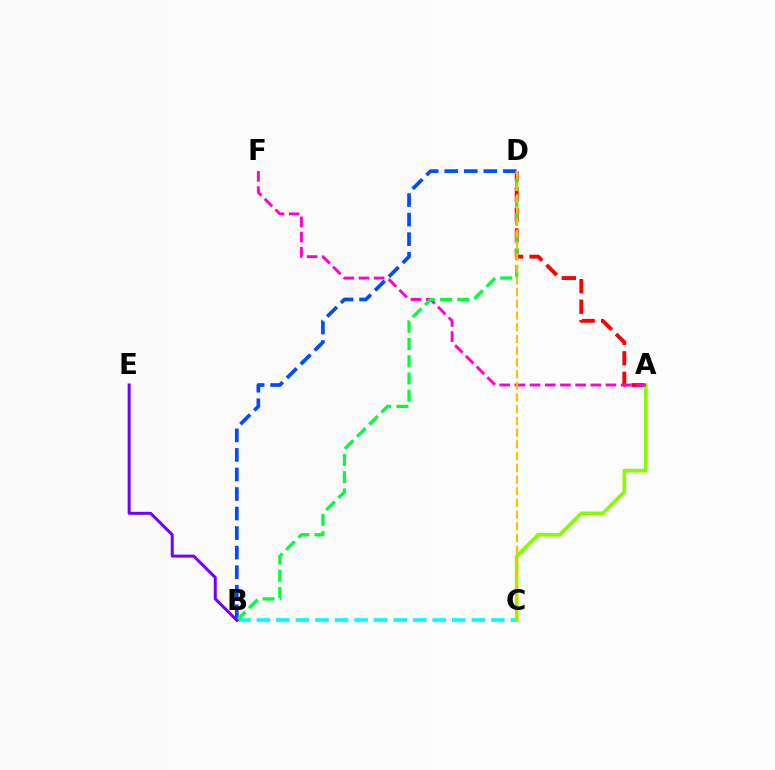{('B', 'D'): [{'color': '#004bff', 'line_style': 'dashed', 'thickness': 2.65}, {'color': '#00ff39', 'line_style': 'dashed', 'thickness': 2.34}], ('A', 'D'): [{'color': '#ff0000', 'line_style': 'dashed', 'thickness': 2.79}], ('B', 'C'): [{'color': '#00fff6', 'line_style': 'dashed', 'thickness': 2.65}], ('A', 'C'): [{'color': '#84ff00', 'line_style': 'solid', 'thickness': 2.63}], ('A', 'F'): [{'color': '#ff00cf', 'line_style': 'dashed', 'thickness': 2.06}], ('B', 'E'): [{'color': '#7200ff', 'line_style': 'solid', 'thickness': 2.15}], ('C', 'D'): [{'color': '#ffbd00', 'line_style': 'dashed', 'thickness': 1.59}]}